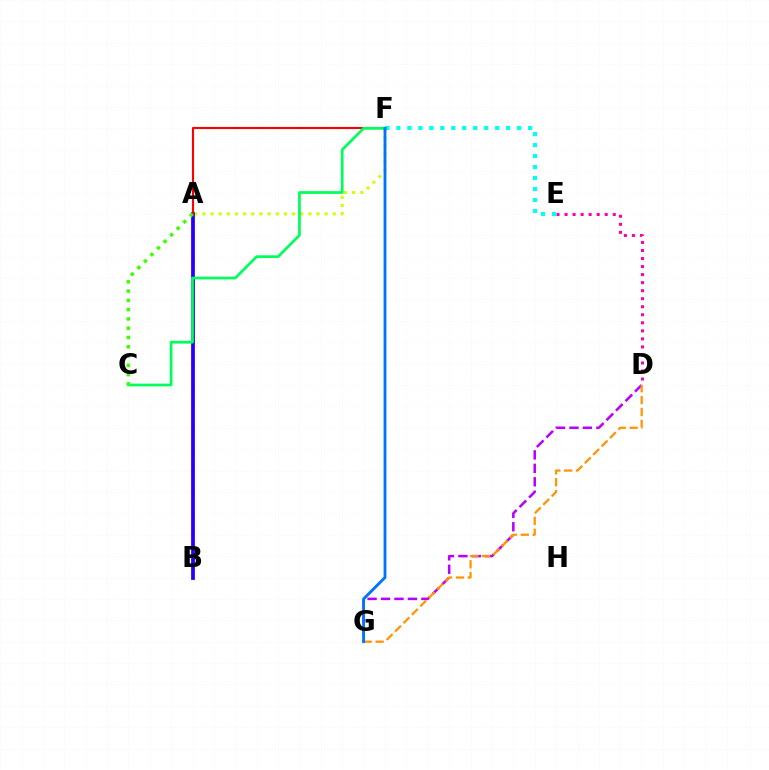{('A', 'F'): [{'color': '#d1ff00', 'line_style': 'dotted', 'thickness': 2.21}, {'color': '#ff0000', 'line_style': 'solid', 'thickness': 1.52}], ('D', 'G'): [{'color': '#b900ff', 'line_style': 'dashed', 'thickness': 1.83}, {'color': '#ff9400', 'line_style': 'dashed', 'thickness': 1.61}], ('A', 'B'): [{'color': '#2500ff', 'line_style': 'solid', 'thickness': 2.71}], ('E', 'F'): [{'color': '#00fff6', 'line_style': 'dotted', 'thickness': 2.98}], ('C', 'F'): [{'color': '#00ff5c', 'line_style': 'solid', 'thickness': 1.97}], ('A', 'C'): [{'color': '#3dff00', 'line_style': 'dotted', 'thickness': 2.52}], ('F', 'G'): [{'color': '#0074ff', 'line_style': 'solid', 'thickness': 2.06}], ('D', 'E'): [{'color': '#ff00ac', 'line_style': 'dotted', 'thickness': 2.18}]}